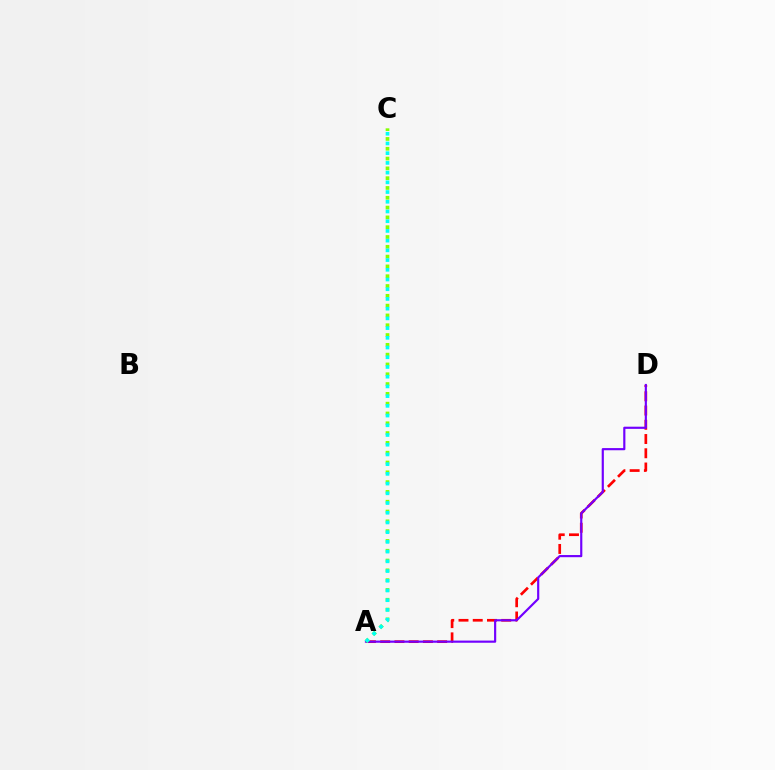{('A', 'D'): [{'color': '#ff0000', 'line_style': 'dashed', 'thickness': 1.93}, {'color': '#7200ff', 'line_style': 'solid', 'thickness': 1.56}], ('A', 'C'): [{'color': '#84ff00', 'line_style': 'dotted', 'thickness': 2.66}, {'color': '#00fff6', 'line_style': 'dotted', 'thickness': 2.64}]}